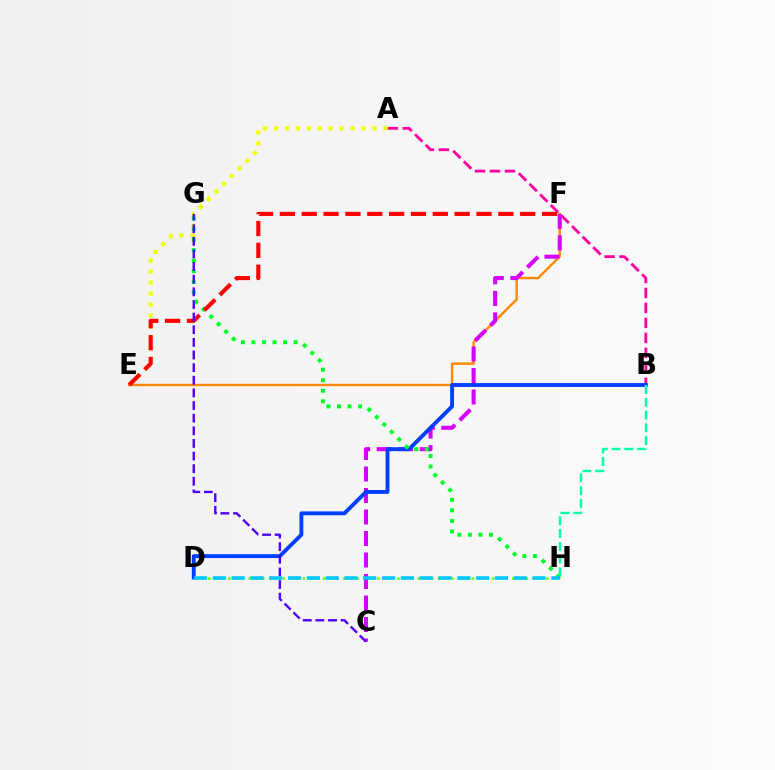{('A', 'B'): [{'color': '#ff00a0', 'line_style': 'dashed', 'thickness': 2.04}], ('D', 'H'): [{'color': '#66ff00', 'line_style': 'dotted', 'thickness': 1.84}, {'color': '#00c7ff', 'line_style': 'dashed', 'thickness': 2.55}], ('A', 'E'): [{'color': '#eeff00', 'line_style': 'dotted', 'thickness': 2.97}], ('E', 'F'): [{'color': '#ff8800', 'line_style': 'solid', 'thickness': 1.73}, {'color': '#ff0000', 'line_style': 'dashed', 'thickness': 2.97}], ('C', 'F'): [{'color': '#d600ff', 'line_style': 'dashed', 'thickness': 2.92}], ('B', 'D'): [{'color': '#003fff', 'line_style': 'solid', 'thickness': 2.79}], ('G', 'H'): [{'color': '#00ff27', 'line_style': 'dotted', 'thickness': 2.87}], ('B', 'H'): [{'color': '#00ffaf', 'line_style': 'dashed', 'thickness': 1.74}], ('C', 'G'): [{'color': '#4f00ff', 'line_style': 'dashed', 'thickness': 1.72}]}